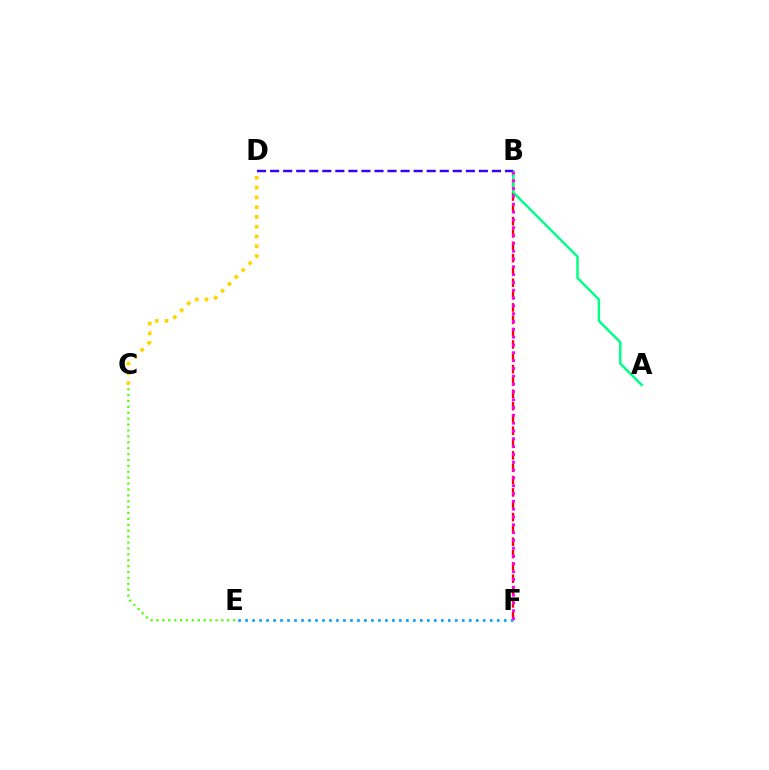{('C', 'D'): [{'color': '#ffd500', 'line_style': 'dotted', 'thickness': 2.66}], ('C', 'E'): [{'color': '#4fff00', 'line_style': 'dotted', 'thickness': 1.6}], ('B', 'F'): [{'color': '#ff0000', 'line_style': 'dashed', 'thickness': 1.68}, {'color': '#ff00ed', 'line_style': 'dotted', 'thickness': 2.12}], ('A', 'B'): [{'color': '#00ff86', 'line_style': 'solid', 'thickness': 1.78}], ('E', 'F'): [{'color': '#009eff', 'line_style': 'dotted', 'thickness': 1.9}], ('B', 'D'): [{'color': '#3700ff', 'line_style': 'dashed', 'thickness': 1.77}]}